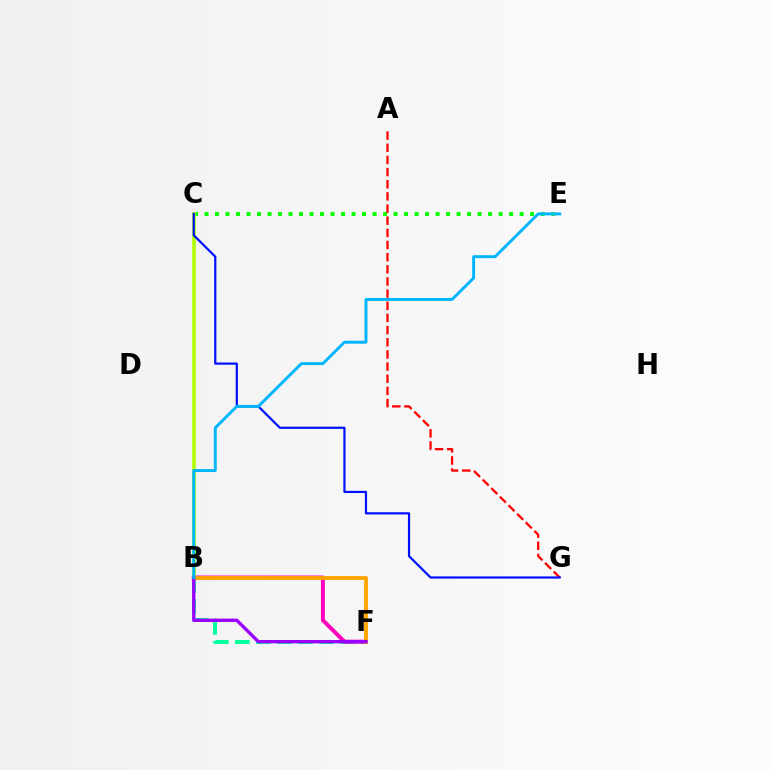{('C', 'E'): [{'color': '#08ff00', 'line_style': 'dotted', 'thickness': 2.85}], ('B', 'F'): [{'color': '#00ff9d', 'line_style': 'dashed', 'thickness': 2.85}, {'color': '#ff00bd', 'line_style': 'solid', 'thickness': 2.84}, {'color': '#ffa500', 'line_style': 'solid', 'thickness': 2.77}, {'color': '#9b00ff', 'line_style': 'solid', 'thickness': 2.4}], ('B', 'C'): [{'color': '#b3ff00', 'line_style': 'solid', 'thickness': 2.61}], ('A', 'G'): [{'color': '#ff0000', 'line_style': 'dashed', 'thickness': 1.65}], ('C', 'G'): [{'color': '#0010ff', 'line_style': 'solid', 'thickness': 1.58}], ('B', 'E'): [{'color': '#00b5ff', 'line_style': 'solid', 'thickness': 2.1}]}